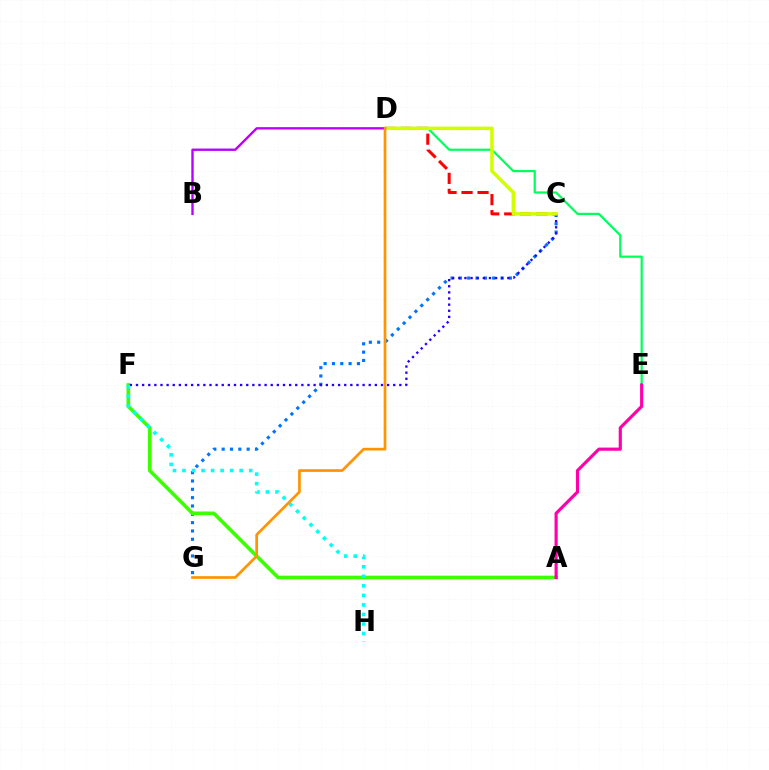{('C', 'G'): [{'color': '#0074ff', 'line_style': 'dotted', 'thickness': 2.26}], ('A', 'F'): [{'color': '#3dff00', 'line_style': 'solid', 'thickness': 2.63}], ('C', 'D'): [{'color': '#ff0000', 'line_style': 'dashed', 'thickness': 2.18}, {'color': '#d1ff00', 'line_style': 'solid', 'thickness': 2.53}], ('C', 'F'): [{'color': '#2500ff', 'line_style': 'dotted', 'thickness': 1.66}], ('D', 'E'): [{'color': '#00ff5c', 'line_style': 'solid', 'thickness': 1.58}], ('A', 'E'): [{'color': '#ff00ac', 'line_style': 'solid', 'thickness': 2.27}], ('F', 'H'): [{'color': '#00fff6', 'line_style': 'dotted', 'thickness': 2.59}], ('B', 'D'): [{'color': '#b900ff', 'line_style': 'solid', 'thickness': 1.71}], ('D', 'G'): [{'color': '#ff9400', 'line_style': 'solid', 'thickness': 1.94}]}